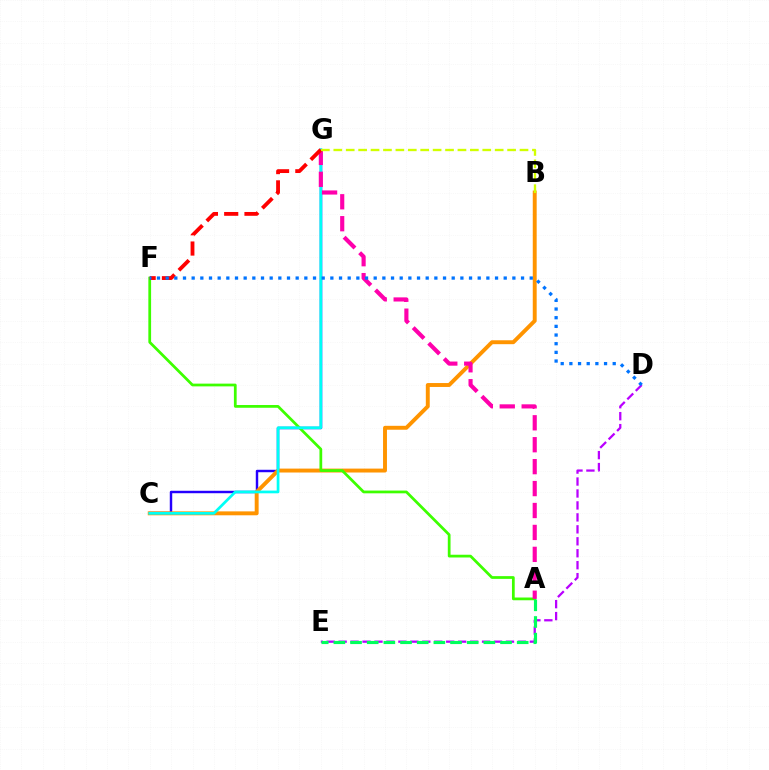{('C', 'G'): [{'color': '#2500ff', 'line_style': 'solid', 'thickness': 1.76}, {'color': '#00fff6', 'line_style': 'solid', 'thickness': 1.97}], ('D', 'E'): [{'color': '#b900ff', 'line_style': 'dashed', 'thickness': 1.62}], ('B', 'C'): [{'color': '#ff9400', 'line_style': 'solid', 'thickness': 2.82}], ('A', 'F'): [{'color': '#3dff00', 'line_style': 'solid', 'thickness': 1.98}], ('A', 'G'): [{'color': '#ff00ac', 'line_style': 'dashed', 'thickness': 2.98}], ('F', 'G'): [{'color': '#ff0000', 'line_style': 'dashed', 'thickness': 2.75}], ('B', 'G'): [{'color': '#d1ff00', 'line_style': 'dashed', 'thickness': 1.69}], ('D', 'F'): [{'color': '#0074ff', 'line_style': 'dotted', 'thickness': 2.36}], ('A', 'E'): [{'color': '#00ff5c', 'line_style': 'dashed', 'thickness': 2.26}]}